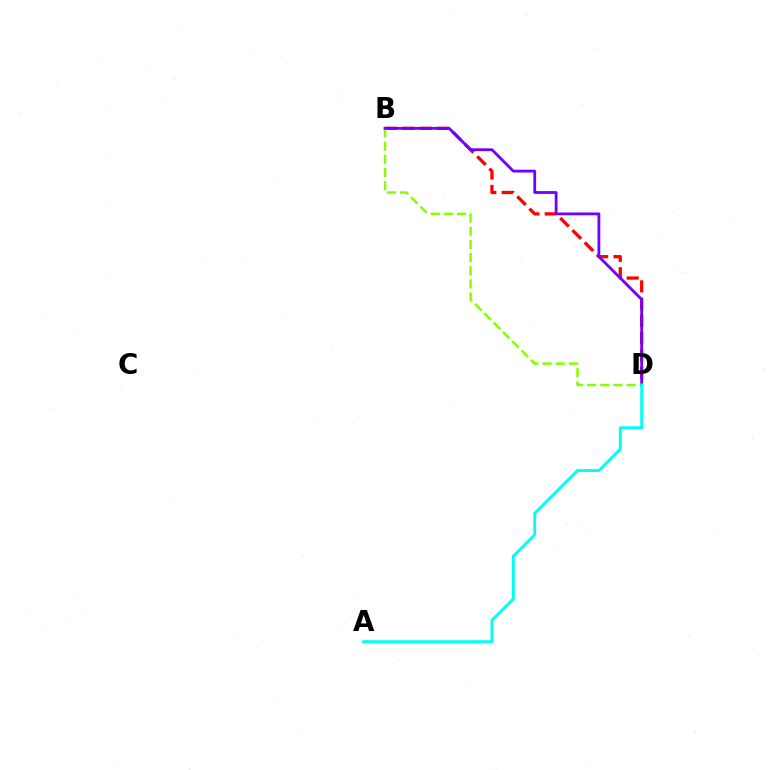{('B', 'D'): [{'color': '#ff0000', 'line_style': 'dashed', 'thickness': 2.35}, {'color': '#84ff00', 'line_style': 'dashed', 'thickness': 1.79}, {'color': '#7200ff', 'line_style': 'solid', 'thickness': 2.02}], ('A', 'D'): [{'color': '#00fff6', 'line_style': 'solid', 'thickness': 2.11}]}